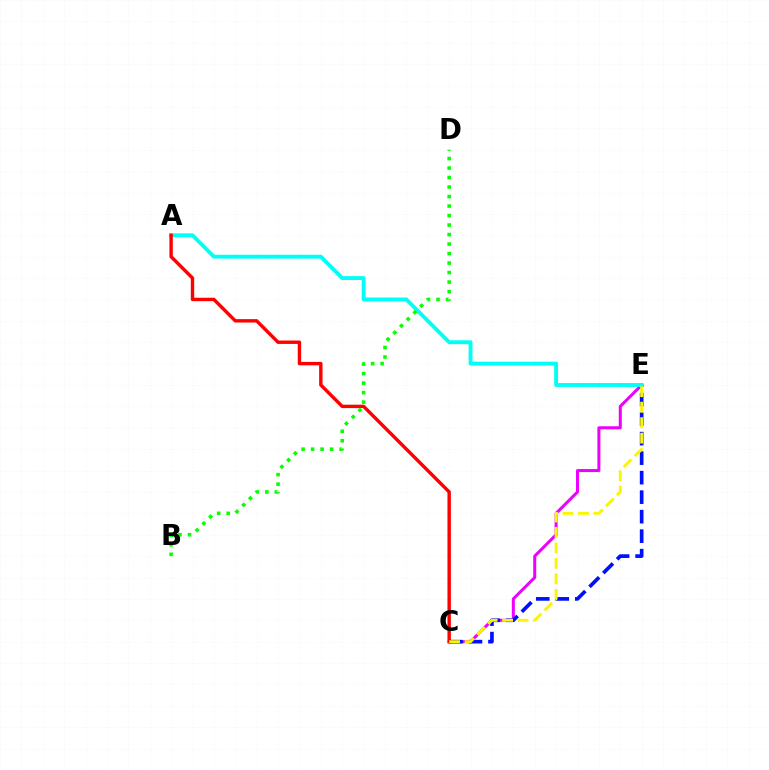{('C', 'E'): [{'color': '#ee00ff', 'line_style': 'solid', 'thickness': 2.17}, {'color': '#0010ff', 'line_style': 'dashed', 'thickness': 2.65}, {'color': '#fcf500', 'line_style': 'dashed', 'thickness': 2.1}], ('A', 'E'): [{'color': '#00fff6', 'line_style': 'solid', 'thickness': 2.79}], ('A', 'C'): [{'color': '#ff0000', 'line_style': 'solid', 'thickness': 2.46}], ('B', 'D'): [{'color': '#08ff00', 'line_style': 'dotted', 'thickness': 2.58}]}